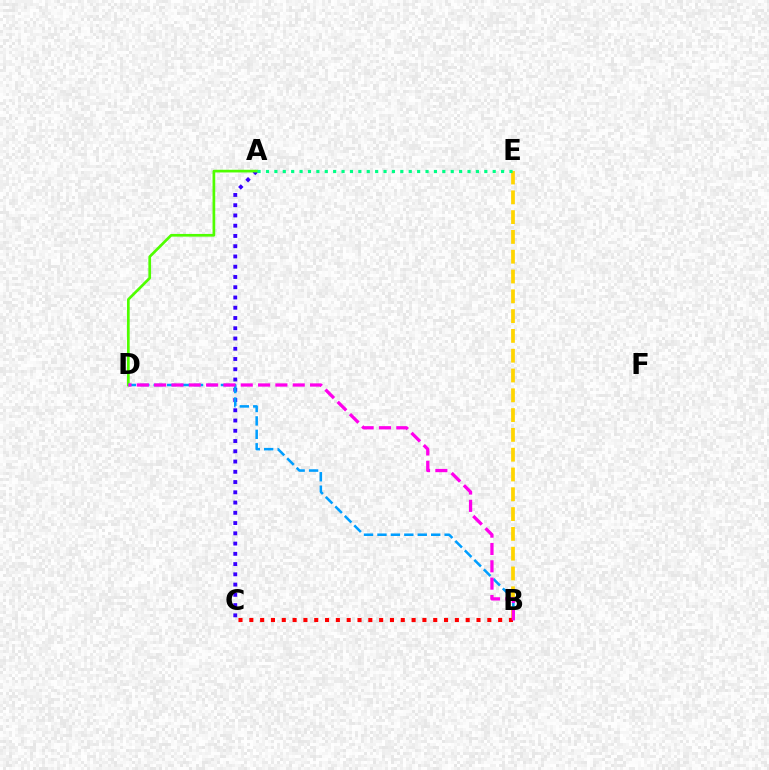{('A', 'C'): [{'color': '#3700ff', 'line_style': 'dotted', 'thickness': 2.79}], ('A', 'D'): [{'color': '#4fff00', 'line_style': 'solid', 'thickness': 1.94}], ('B', 'E'): [{'color': '#ffd500', 'line_style': 'dashed', 'thickness': 2.69}], ('B', 'D'): [{'color': '#009eff', 'line_style': 'dashed', 'thickness': 1.83}, {'color': '#ff00ed', 'line_style': 'dashed', 'thickness': 2.35}], ('B', 'C'): [{'color': '#ff0000', 'line_style': 'dotted', 'thickness': 2.94}], ('A', 'E'): [{'color': '#00ff86', 'line_style': 'dotted', 'thickness': 2.28}]}